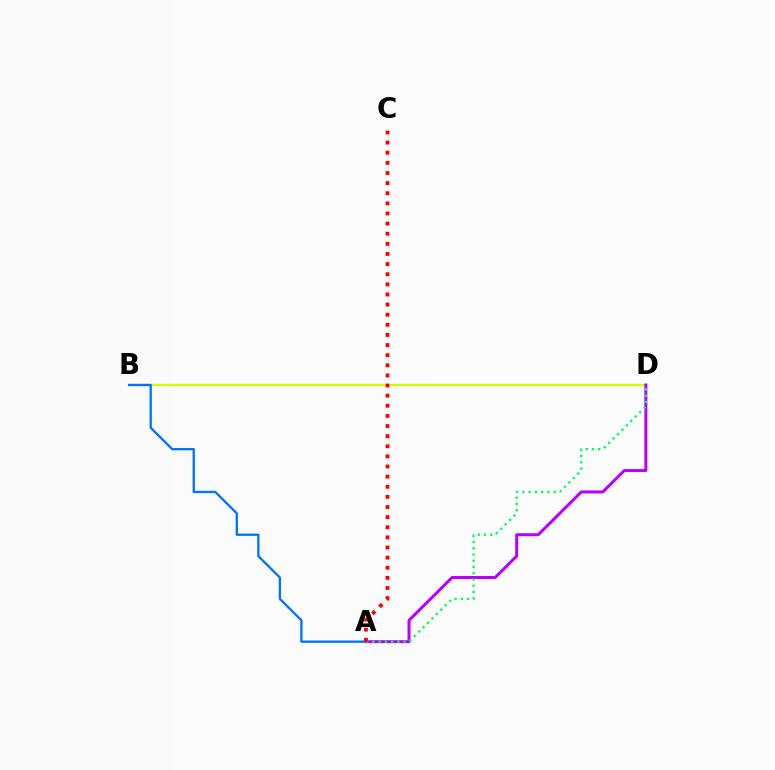{('B', 'D'): [{'color': '#d1ff00', 'line_style': 'solid', 'thickness': 1.66}], ('A', 'D'): [{'color': '#b900ff', 'line_style': 'solid', 'thickness': 2.16}, {'color': '#00ff5c', 'line_style': 'dotted', 'thickness': 1.7}], ('A', 'B'): [{'color': '#0074ff', 'line_style': 'solid', 'thickness': 1.68}], ('A', 'C'): [{'color': '#ff0000', 'line_style': 'dotted', 'thickness': 2.75}]}